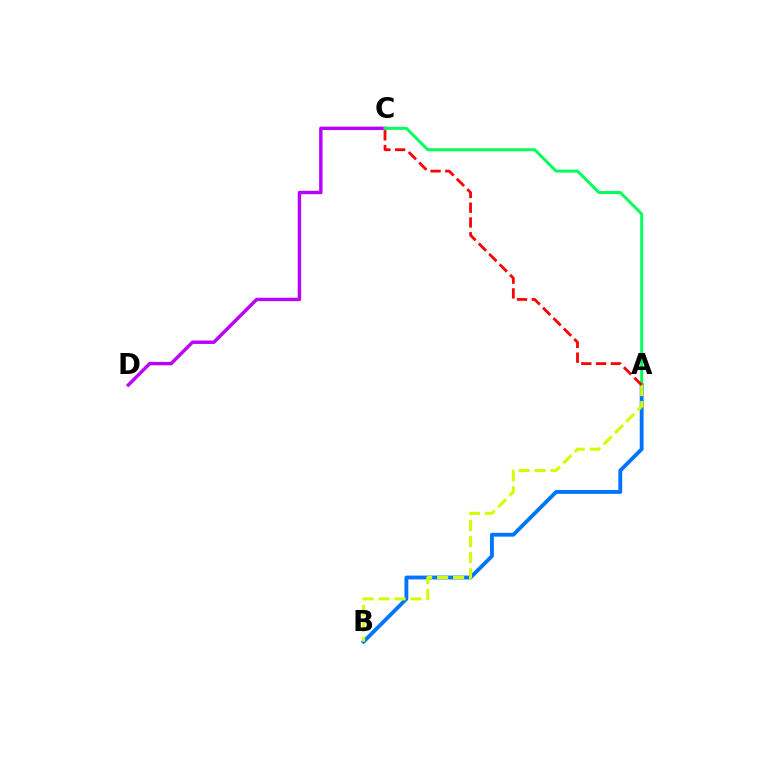{('C', 'D'): [{'color': '#b900ff', 'line_style': 'solid', 'thickness': 2.46}], ('A', 'B'): [{'color': '#0074ff', 'line_style': 'solid', 'thickness': 2.76}, {'color': '#d1ff00', 'line_style': 'dashed', 'thickness': 2.17}], ('A', 'C'): [{'color': '#00ff5c', 'line_style': 'solid', 'thickness': 2.13}, {'color': '#ff0000', 'line_style': 'dashed', 'thickness': 2.01}]}